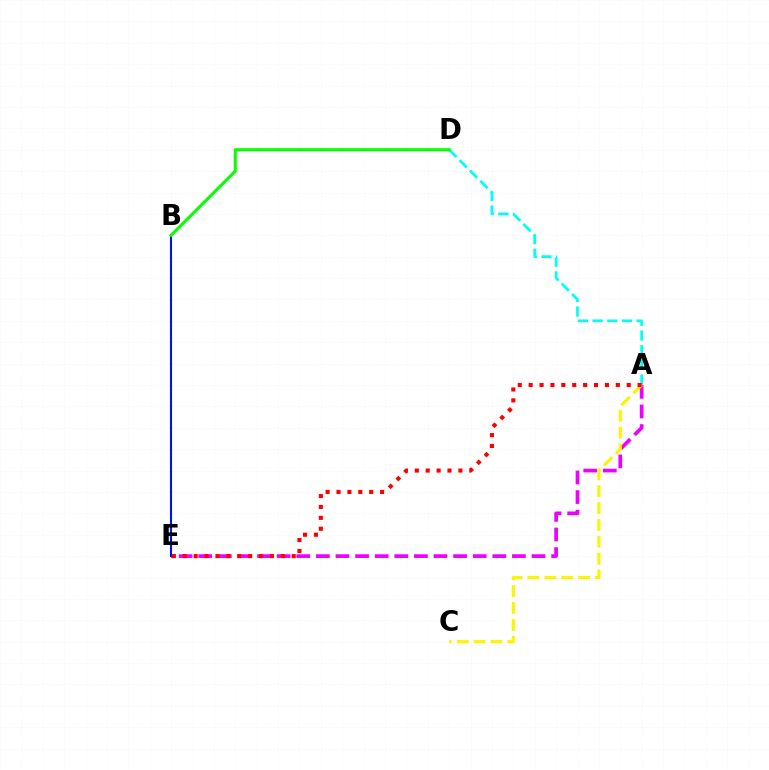{('A', 'D'): [{'color': '#00fff6', 'line_style': 'dashed', 'thickness': 1.99}], ('A', 'E'): [{'color': '#ee00ff', 'line_style': 'dashed', 'thickness': 2.66}, {'color': '#ff0000', 'line_style': 'dotted', 'thickness': 2.96}], ('B', 'E'): [{'color': '#0010ff', 'line_style': 'solid', 'thickness': 1.51}], ('A', 'C'): [{'color': '#fcf500', 'line_style': 'dashed', 'thickness': 2.29}], ('B', 'D'): [{'color': '#08ff00', 'line_style': 'solid', 'thickness': 2.2}]}